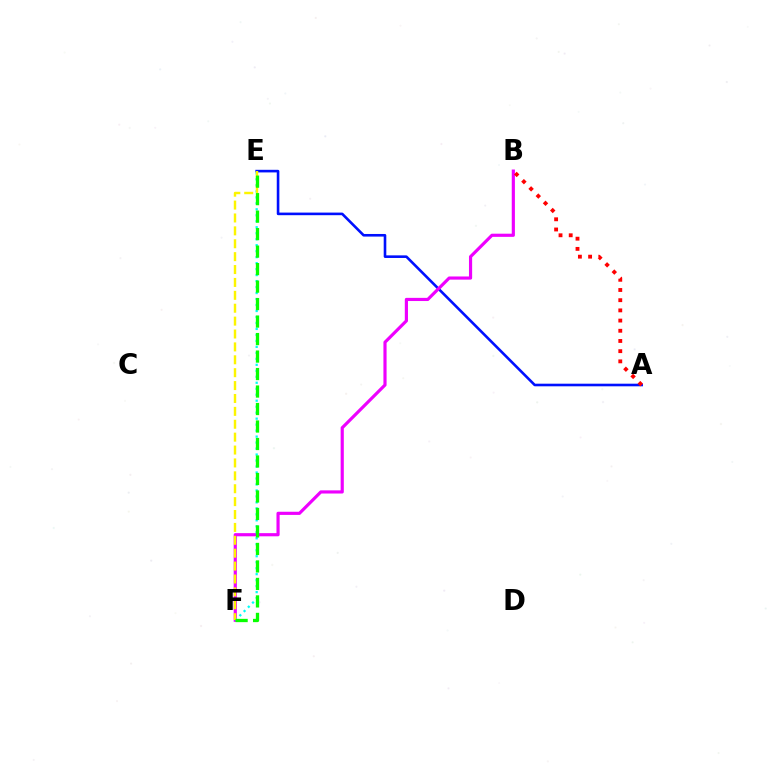{('A', 'E'): [{'color': '#0010ff', 'line_style': 'solid', 'thickness': 1.88}], ('B', 'F'): [{'color': '#ee00ff', 'line_style': 'solid', 'thickness': 2.28}], ('E', 'F'): [{'color': '#00fff6', 'line_style': 'dotted', 'thickness': 1.63}, {'color': '#fcf500', 'line_style': 'dashed', 'thickness': 1.75}, {'color': '#08ff00', 'line_style': 'dashed', 'thickness': 2.38}], ('A', 'B'): [{'color': '#ff0000', 'line_style': 'dotted', 'thickness': 2.77}]}